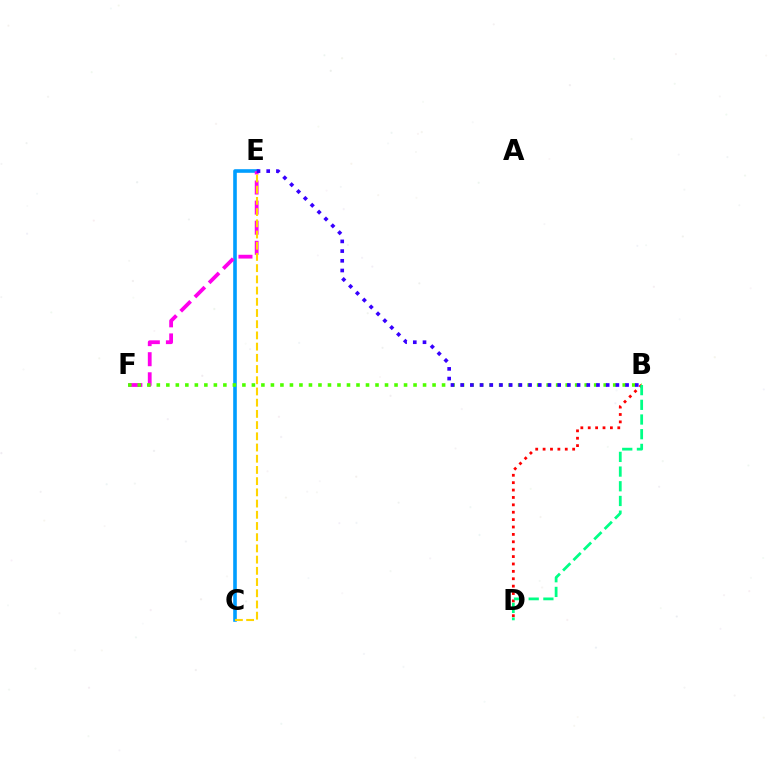{('C', 'E'): [{'color': '#009eff', 'line_style': 'solid', 'thickness': 2.6}, {'color': '#ffd500', 'line_style': 'dashed', 'thickness': 1.52}], ('E', 'F'): [{'color': '#ff00ed', 'line_style': 'dashed', 'thickness': 2.73}], ('B', 'D'): [{'color': '#ff0000', 'line_style': 'dotted', 'thickness': 2.01}, {'color': '#00ff86', 'line_style': 'dashed', 'thickness': 2.0}], ('B', 'F'): [{'color': '#4fff00', 'line_style': 'dotted', 'thickness': 2.58}], ('B', 'E'): [{'color': '#3700ff', 'line_style': 'dotted', 'thickness': 2.64}]}